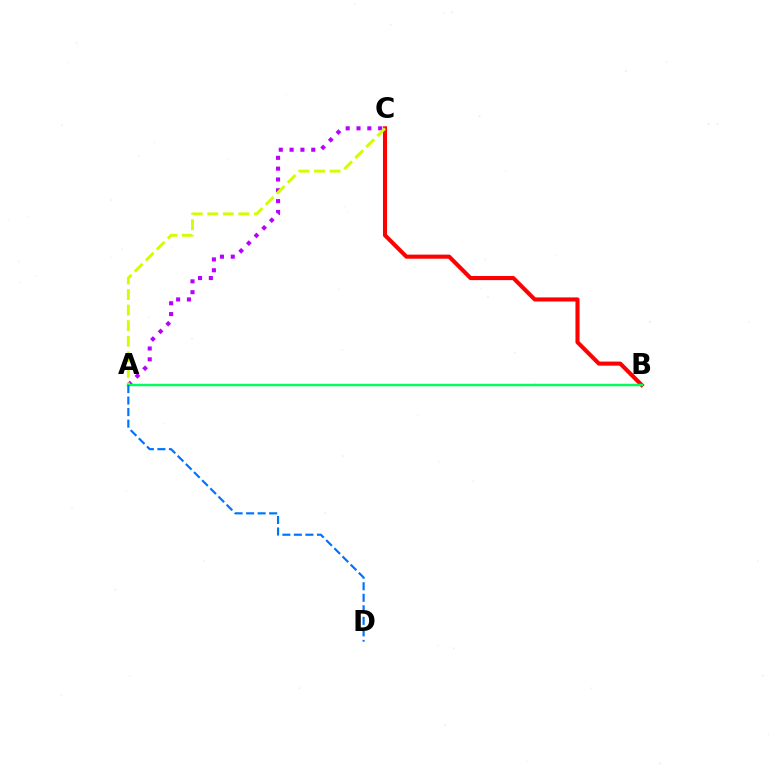{('B', 'C'): [{'color': '#ff0000', 'line_style': 'solid', 'thickness': 2.94}], ('A', 'C'): [{'color': '#b900ff', 'line_style': 'dotted', 'thickness': 2.94}, {'color': '#d1ff00', 'line_style': 'dashed', 'thickness': 2.11}], ('A', 'B'): [{'color': '#00ff5c', 'line_style': 'solid', 'thickness': 1.77}], ('A', 'D'): [{'color': '#0074ff', 'line_style': 'dashed', 'thickness': 1.57}]}